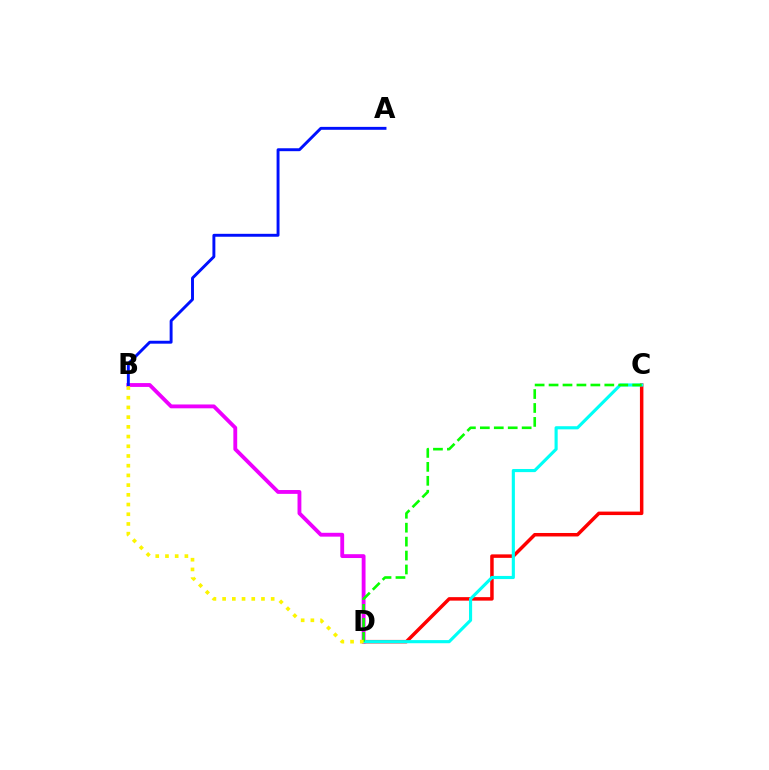{('C', 'D'): [{'color': '#ff0000', 'line_style': 'solid', 'thickness': 2.51}, {'color': '#00fff6', 'line_style': 'solid', 'thickness': 2.25}, {'color': '#08ff00', 'line_style': 'dashed', 'thickness': 1.89}], ('B', 'D'): [{'color': '#ee00ff', 'line_style': 'solid', 'thickness': 2.77}, {'color': '#fcf500', 'line_style': 'dotted', 'thickness': 2.64}], ('A', 'B'): [{'color': '#0010ff', 'line_style': 'solid', 'thickness': 2.1}]}